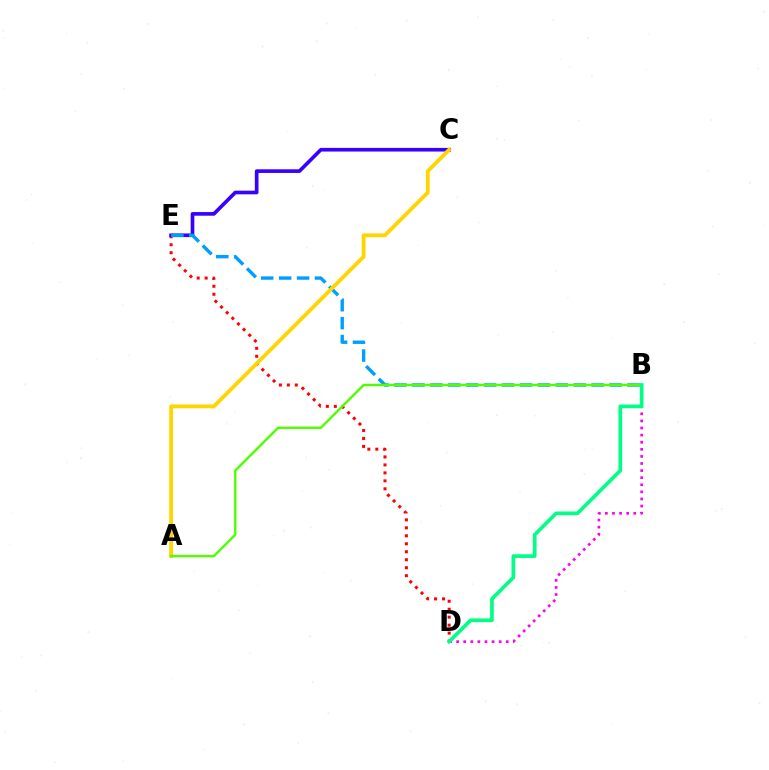{('D', 'E'): [{'color': '#ff0000', 'line_style': 'dotted', 'thickness': 2.17}], ('C', 'E'): [{'color': '#3700ff', 'line_style': 'solid', 'thickness': 2.63}], ('B', 'D'): [{'color': '#ff00ed', 'line_style': 'dotted', 'thickness': 1.93}, {'color': '#00ff86', 'line_style': 'solid', 'thickness': 2.65}], ('B', 'E'): [{'color': '#009eff', 'line_style': 'dashed', 'thickness': 2.44}], ('A', 'C'): [{'color': '#ffd500', 'line_style': 'solid', 'thickness': 2.75}], ('A', 'B'): [{'color': '#4fff00', 'line_style': 'solid', 'thickness': 1.73}]}